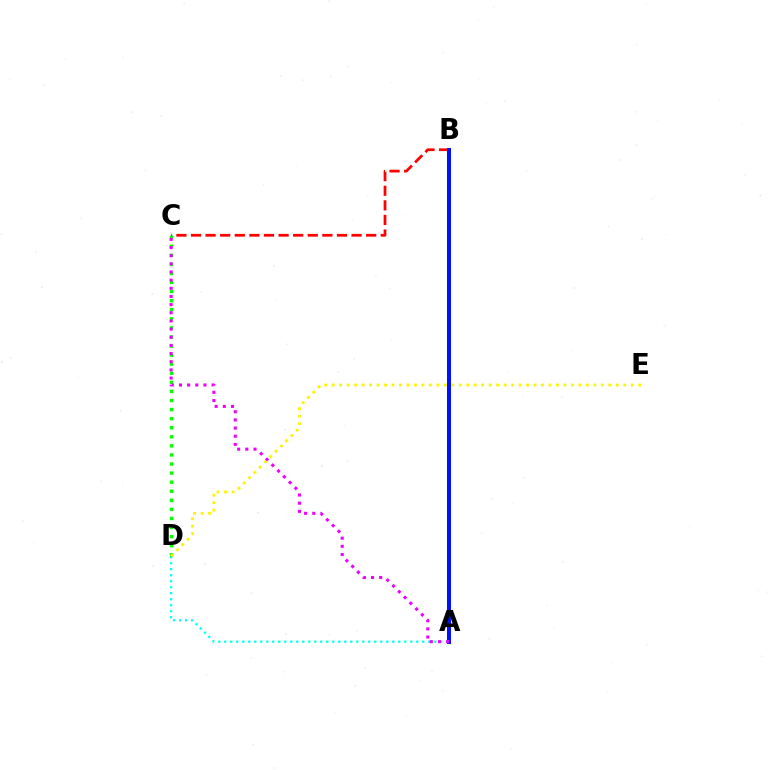{('A', 'D'): [{'color': '#00fff6', 'line_style': 'dotted', 'thickness': 1.63}], ('C', 'D'): [{'color': '#08ff00', 'line_style': 'dotted', 'thickness': 2.47}], ('B', 'C'): [{'color': '#ff0000', 'line_style': 'dashed', 'thickness': 1.98}], ('A', 'B'): [{'color': '#0010ff', 'line_style': 'solid', 'thickness': 2.89}], ('A', 'C'): [{'color': '#ee00ff', 'line_style': 'dotted', 'thickness': 2.22}], ('D', 'E'): [{'color': '#fcf500', 'line_style': 'dotted', 'thickness': 2.03}]}